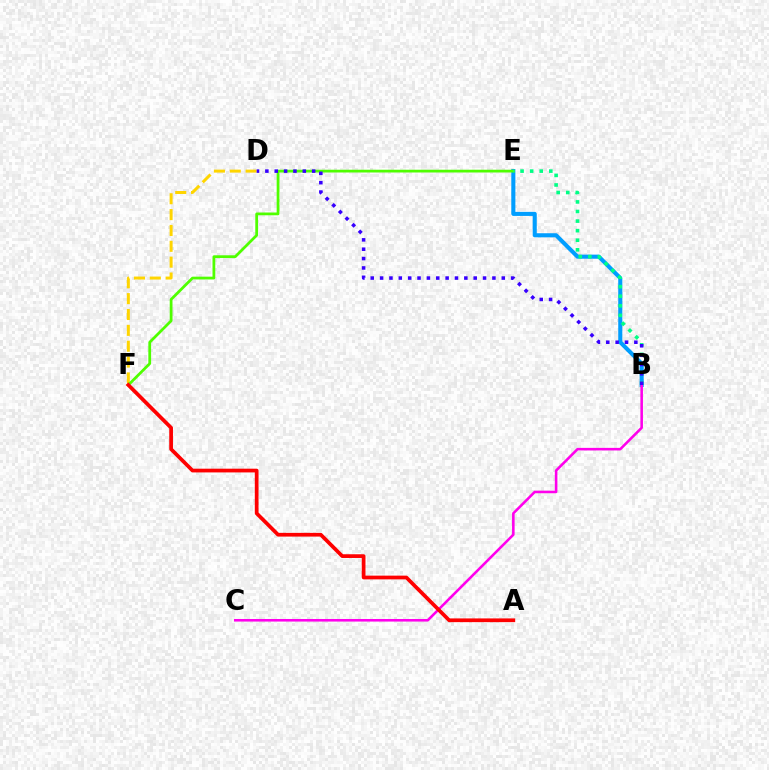{('B', 'E'): [{'color': '#009eff', 'line_style': 'solid', 'thickness': 2.94}, {'color': '#00ff86', 'line_style': 'dotted', 'thickness': 2.6}], ('D', 'F'): [{'color': '#ffd500', 'line_style': 'dashed', 'thickness': 2.15}], ('E', 'F'): [{'color': '#4fff00', 'line_style': 'solid', 'thickness': 1.99}], ('B', 'C'): [{'color': '#ff00ed', 'line_style': 'solid', 'thickness': 1.85}], ('B', 'D'): [{'color': '#3700ff', 'line_style': 'dotted', 'thickness': 2.54}], ('A', 'F'): [{'color': '#ff0000', 'line_style': 'solid', 'thickness': 2.68}]}